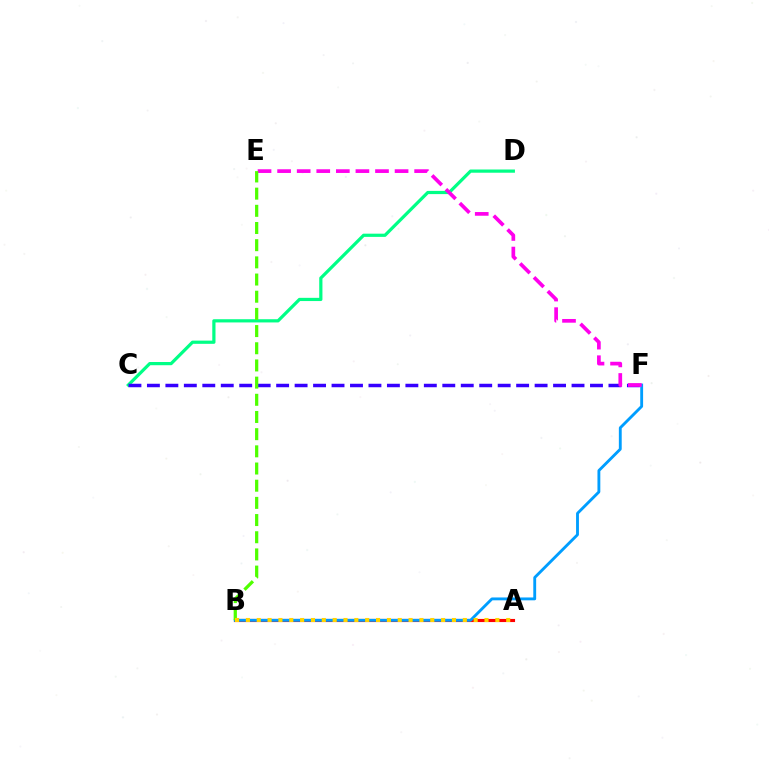{('A', 'B'): [{'color': '#ff0000', 'line_style': 'solid', 'thickness': 2.25}, {'color': '#ffd500', 'line_style': 'dotted', 'thickness': 2.95}], ('C', 'D'): [{'color': '#00ff86', 'line_style': 'solid', 'thickness': 2.31}], ('B', 'F'): [{'color': '#009eff', 'line_style': 'solid', 'thickness': 2.06}], ('C', 'F'): [{'color': '#3700ff', 'line_style': 'dashed', 'thickness': 2.51}], ('E', 'F'): [{'color': '#ff00ed', 'line_style': 'dashed', 'thickness': 2.66}], ('B', 'E'): [{'color': '#4fff00', 'line_style': 'dashed', 'thickness': 2.33}]}